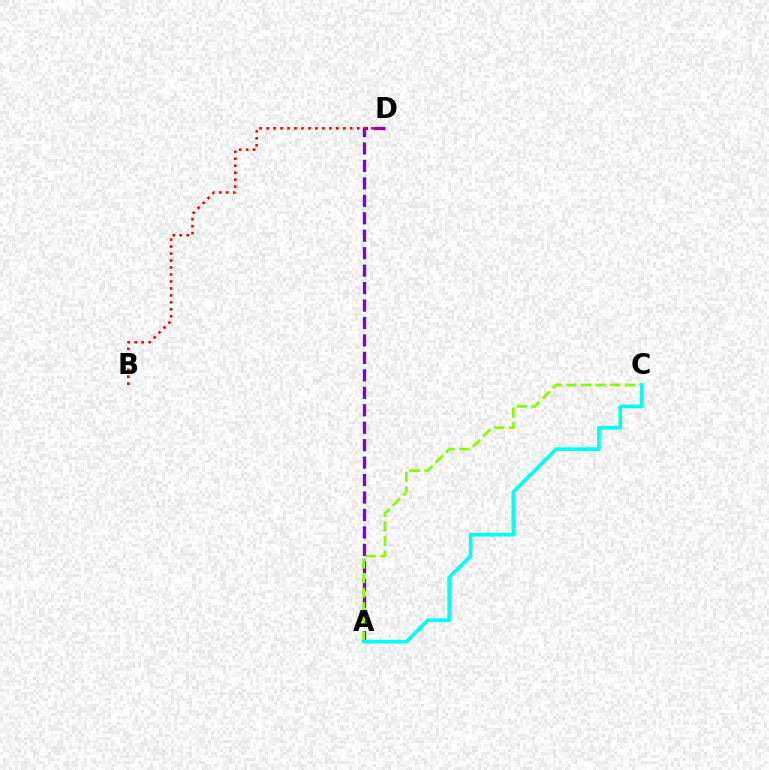{('A', 'D'): [{'color': '#7200ff', 'line_style': 'dashed', 'thickness': 2.37}], ('B', 'D'): [{'color': '#ff0000', 'line_style': 'dotted', 'thickness': 1.89}], ('A', 'C'): [{'color': '#84ff00', 'line_style': 'dashed', 'thickness': 1.99}, {'color': '#00fff6', 'line_style': 'solid', 'thickness': 2.65}]}